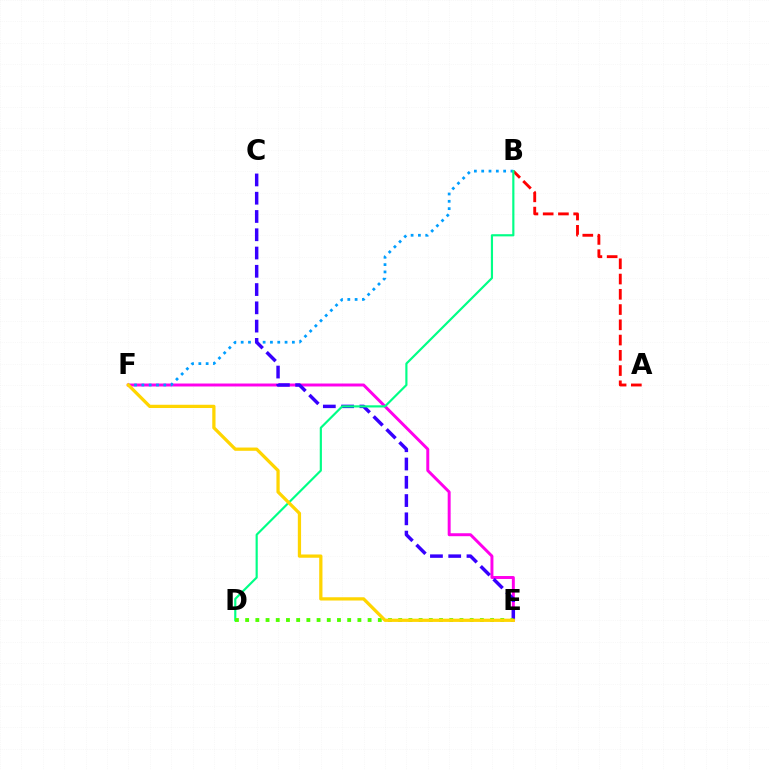{('E', 'F'): [{'color': '#ff00ed', 'line_style': 'solid', 'thickness': 2.13}, {'color': '#ffd500', 'line_style': 'solid', 'thickness': 2.35}], ('B', 'F'): [{'color': '#009eff', 'line_style': 'dotted', 'thickness': 1.99}], ('C', 'E'): [{'color': '#3700ff', 'line_style': 'dashed', 'thickness': 2.48}], ('A', 'B'): [{'color': '#ff0000', 'line_style': 'dashed', 'thickness': 2.07}], ('B', 'D'): [{'color': '#00ff86', 'line_style': 'solid', 'thickness': 1.56}], ('D', 'E'): [{'color': '#4fff00', 'line_style': 'dotted', 'thickness': 2.77}]}